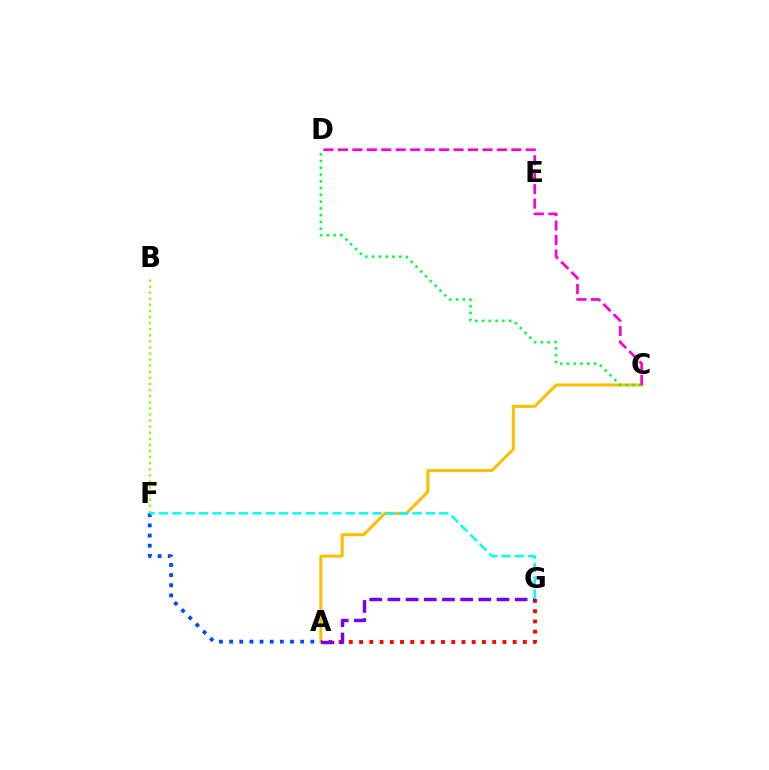{('A', 'C'): [{'color': '#ffbd00', 'line_style': 'solid', 'thickness': 2.18}], ('A', 'F'): [{'color': '#004bff', 'line_style': 'dotted', 'thickness': 2.76}], ('C', 'D'): [{'color': '#00ff39', 'line_style': 'dotted', 'thickness': 1.84}, {'color': '#ff00cf', 'line_style': 'dashed', 'thickness': 1.96}], ('A', 'G'): [{'color': '#ff0000', 'line_style': 'dotted', 'thickness': 2.78}, {'color': '#7200ff', 'line_style': 'dashed', 'thickness': 2.47}], ('B', 'F'): [{'color': '#84ff00', 'line_style': 'dotted', 'thickness': 1.65}], ('F', 'G'): [{'color': '#00fff6', 'line_style': 'dashed', 'thickness': 1.81}]}